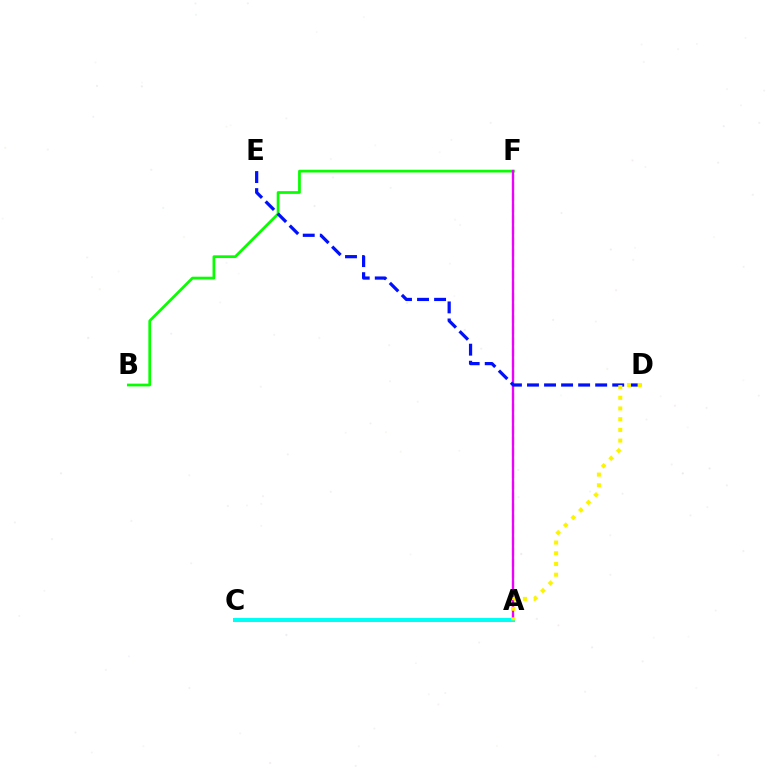{('B', 'F'): [{'color': '#08ff00', 'line_style': 'solid', 'thickness': 1.97}], ('A', 'F'): [{'color': '#ff0000', 'line_style': 'dashed', 'thickness': 1.51}, {'color': '#ee00ff', 'line_style': 'solid', 'thickness': 1.66}], ('A', 'C'): [{'color': '#00fff6', 'line_style': 'solid', 'thickness': 2.89}], ('D', 'E'): [{'color': '#0010ff', 'line_style': 'dashed', 'thickness': 2.32}], ('A', 'D'): [{'color': '#fcf500', 'line_style': 'dotted', 'thickness': 2.91}]}